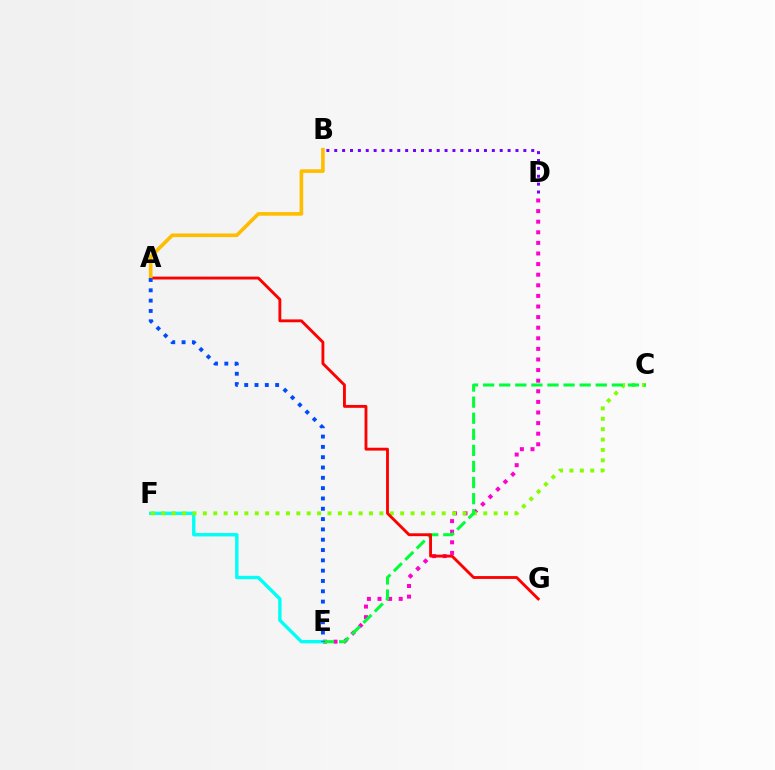{('D', 'E'): [{'color': '#ff00cf', 'line_style': 'dotted', 'thickness': 2.88}], ('E', 'F'): [{'color': '#00fff6', 'line_style': 'solid', 'thickness': 2.44}], ('C', 'F'): [{'color': '#84ff00', 'line_style': 'dotted', 'thickness': 2.82}], ('B', 'D'): [{'color': '#7200ff', 'line_style': 'dotted', 'thickness': 2.14}], ('C', 'E'): [{'color': '#00ff39', 'line_style': 'dashed', 'thickness': 2.19}], ('A', 'G'): [{'color': '#ff0000', 'line_style': 'solid', 'thickness': 2.06}], ('A', 'B'): [{'color': '#ffbd00', 'line_style': 'solid', 'thickness': 2.6}], ('A', 'E'): [{'color': '#004bff', 'line_style': 'dotted', 'thickness': 2.8}]}